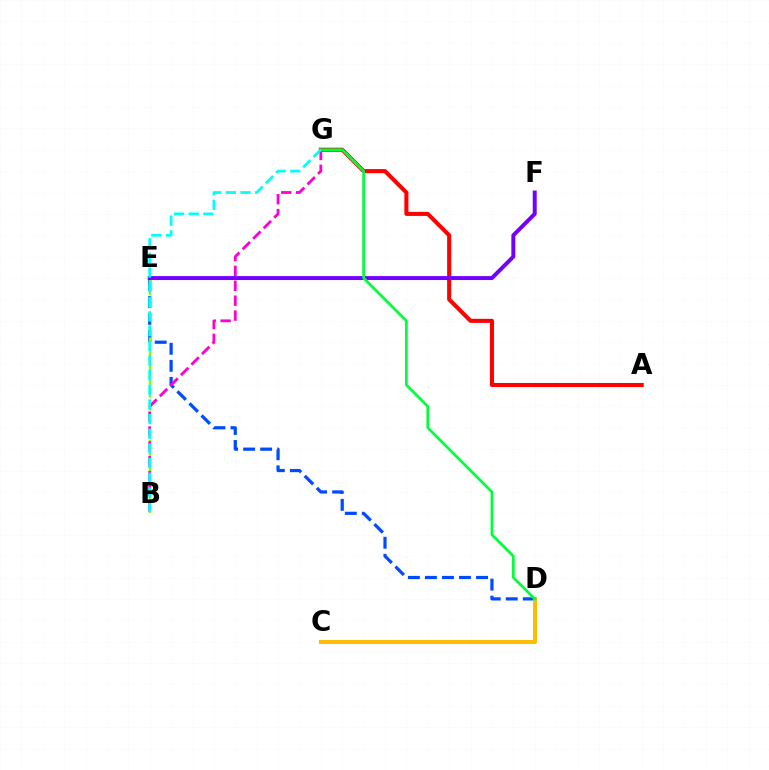{('D', 'E'): [{'color': '#004bff', 'line_style': 'dashed', 'thickness': 2.31}], ('A', 'G'): [{'color': '#ff0000', 'line_style': 'solid', 'thickness': 2.93}], ('B', 'E'): [{'color': '#84ff00', 'line_style': 'dashed', 'thickness': 1.74}], ('C', 'D'): [{'color': '#ffbd00', 'line_style': 'solid', 'thickness': 2.86}], ('B', 'G'): [{'color': '#ff00cf', 'line_style': 'dashed', 'thickness': 2.02}, {'color': '#00fff6', 'line_style': 'dashed', 'thickness': 1.99}], ('E', 'F'): [{'color': '#7200ff', 'line_style': 'solid', 'thickness': 2.85}], ('D', 'G'): [{'color': '#00ff39', 'line_style': 'solid', 'thickness': 1.95}]}